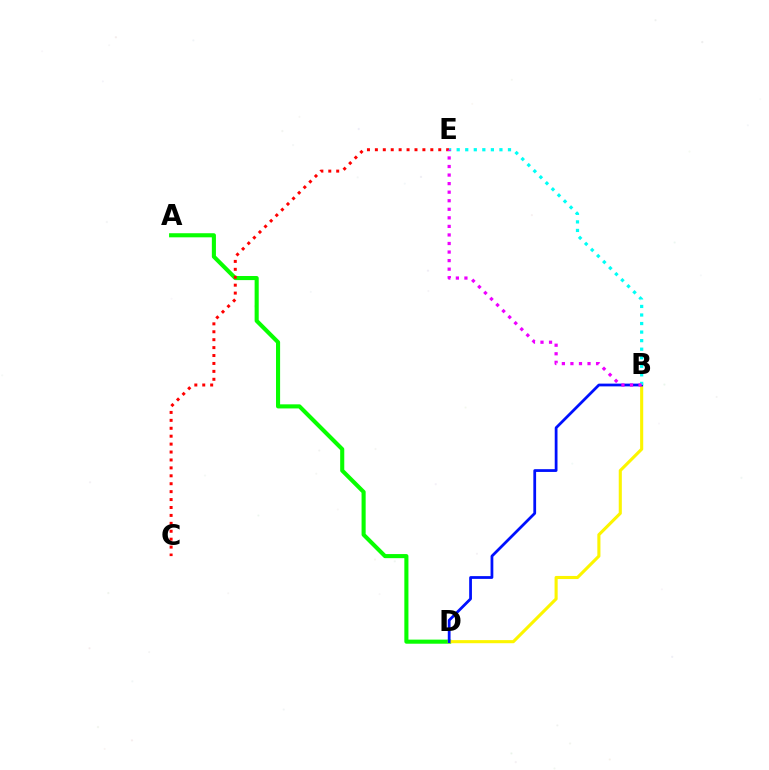{('A', 'D'): [{'color': '#08ff00', 'line_style': 'solid', 'thickness': 2.95}], ('C', 'E'): [{'color': '#ff0000', 'line_style': 'dotted', 'thickness': 2.15}], ('B', 'D'): [{'color': '#fcf500', 'line_style': 'solid', 'thickness': 2.23}, {'color': '#0010ff', 'line_style': 'solid', 'thickness': 1.99}], ('B', 'E'): [{'color': '#00fff6', 'line_style': 'dotted', 'thickness': 2.32}, {'color': '#ee00ff', 'line_style': 'dotted', 'thickness': 2.32}]}